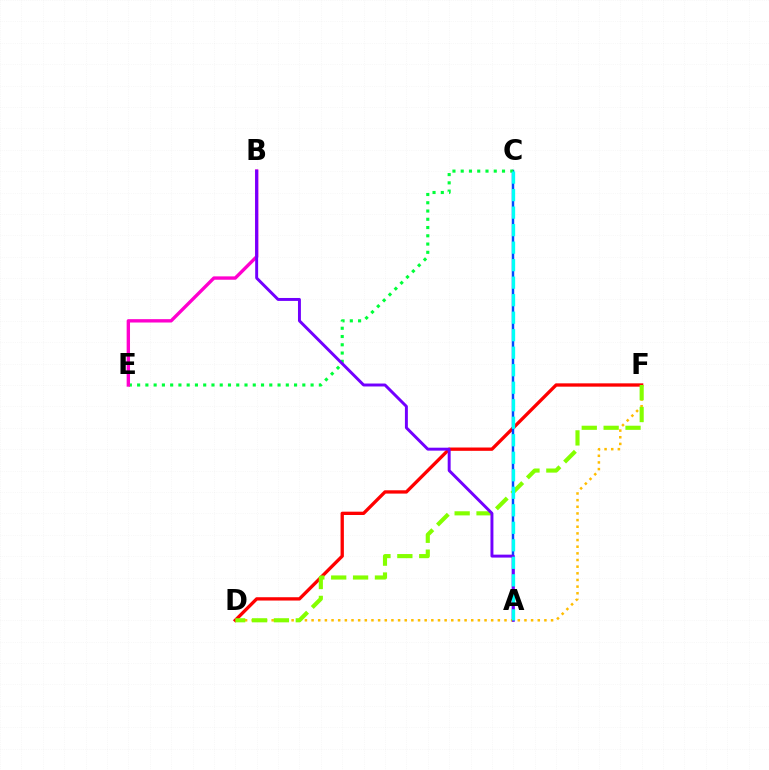{('D', 'F'): [{'color': '#ff0000', 'line_style': 'solid', 'thickness': 2.39}, {'color': '#ffbd00', 'line_style': 'dotted', 'thickness': 1.81}, {'color': '#84ff00', 'line_style': 'dashed', 'thickness': 2.97}], ('A', 'C'): [{'color': '#004bff', 'line_style': 'solid', 'thickness': 1.78}, {'color': '#00fff6', 'line_style': 'dashed', 'thickness': 2.38}], ('C', 'E'): [{'color': '#00ff39', 'line_style': 'dotted', 'thickness': 2.24}], ('B', 'E'): [{'color': '#ff00cf', 'line_style': 'solid', 'thickness': 2.42}], ('A', 'B'): [{'color': '#7200ff', 'line_style': 'solid', 'thickness': 2.12}]}